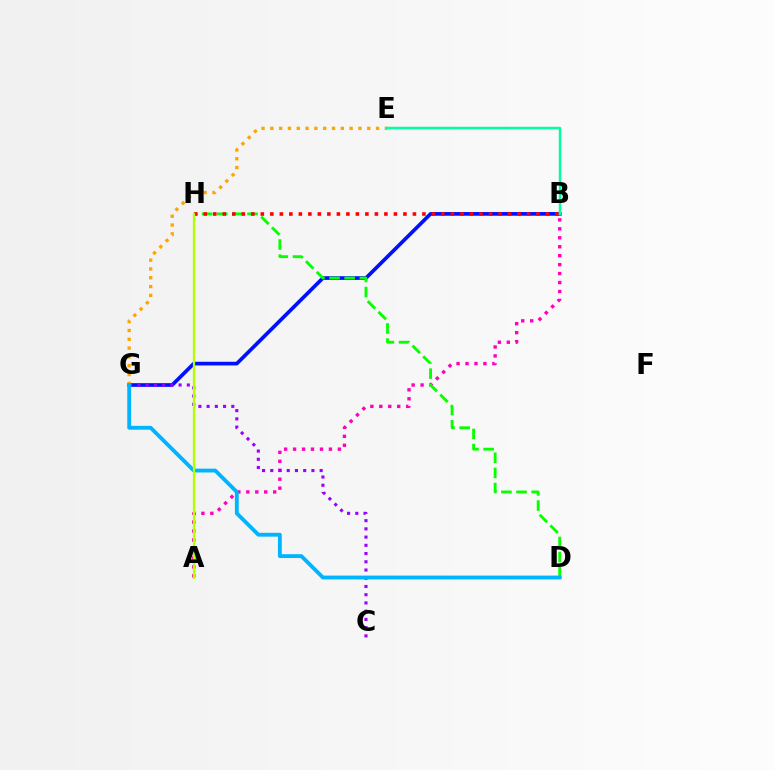{('B', 'G'): [{'color': '#0010ff', 'line_style': 'solid', 'thickness': 2.65}], ('A', 'B'): [{'color': '#ff00bd', 'line_style': 'dotted', 'thickness': 2.43}], ('C', 'G'): [{'color': '#9b00ff', 'line_style': 'dotted', 'thickness': 2.24}], ('E', 'G'): [{'color': '#ffa500', 'line_style': 'dotted', 'thickness': 2.39}], ('D', 'H'): [{'color': '#08ff00', 'line_style': 'dashed', 'thickness': 2.06}], ('B', 'H'): [{'color': '#ff0000', 'line_style': 'dotted', 'thickness': 2.58}], ('D', 'G'): [{'color': '#00b5ff', 'line_style': 'solid', 'thickness': 2.76}], ('A', 'H'): [{'color': '#b3ff00', 'line_style': 'solid', 'thickness': 1.64}], ('B', 'E'): [{'color': '#00ff9d', 'line_style': 'solid', 'thickness': 1.79}]}